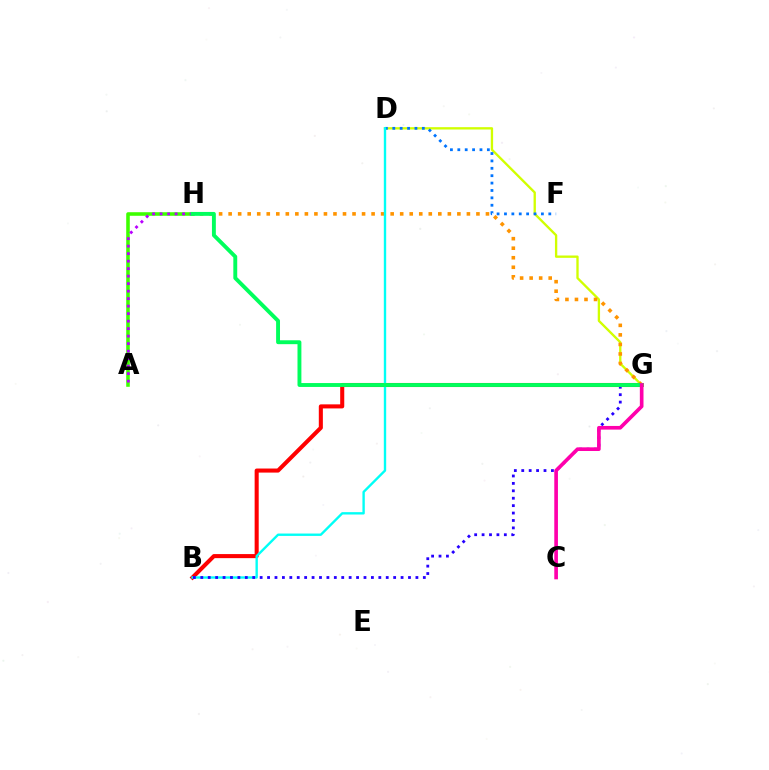{('D', 'G'): [{'color': '#d1ff00', 'line_style': 'solid', 'thickness': 1.68}], ('G', 'H'): [{'color': '#ff9400', 'line_style': 'dotted', 'thickness': 2.59}, {'color': '#00ff5c', 'line_style': 'solid', 'thickness': 2.8}], ('D', 'F'): [{'color': '#0074ff', 'line_style': 'dotted', 'thickness': 2.01}], ('A', 'H'): [{'color': '#3dff00', 'line_style': 'solid', 'thickness': 2.57}, {'color': '#b900ff', 'line_style': 'dotted', 'thickness': 2.04}], ('B', 'G'): [{'color': '#ff0000', 'line_style': 'solid', 'thickness': 2.92}, {'color': '#2500ff', 'line_style': 'dotted', 'thickness': 2.02}], ('B', 'D'): [{'color': '#00fff6', 'line_style': 'solid', 'thickness': 1.71}], ('C', 'G'): [{'color': '#ff00ac', 'line_style': 'solid', 'thickness': 2.63}]}